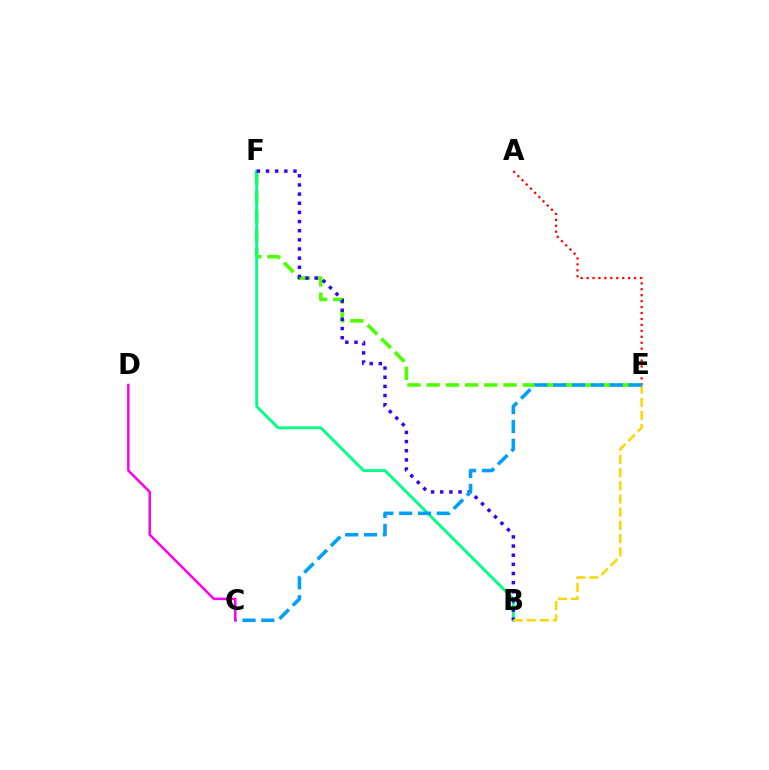{('A', 'E'): [{'color': '#ff0000', 'line_style': 'dotted', 'thickness': 1.61}], ('E', 'F'): [{'color': '#4fff00', 'line_style': 'dashed', 'thickness': 2.61}], ('B', 'F'): [{'color': '#00ff86', 'line_style': 'solid', 'thickness': 2.06}, {'color': '#3700ff', 'line_style': 'dotted', 'thickness': 2.49}], ('B', 'E'): [{'color': '#ffd500', 'line_style': 'dashed', 'thickness': 1.79}], ('C', 'E'): [{'color': '#009eff', 'line_style': 'dashed', 'thickness': 2.56}], ('C', 'D'): [{'color': '#ff00ed', 'line_style': 'solid', 'thickness': 1.81}]}